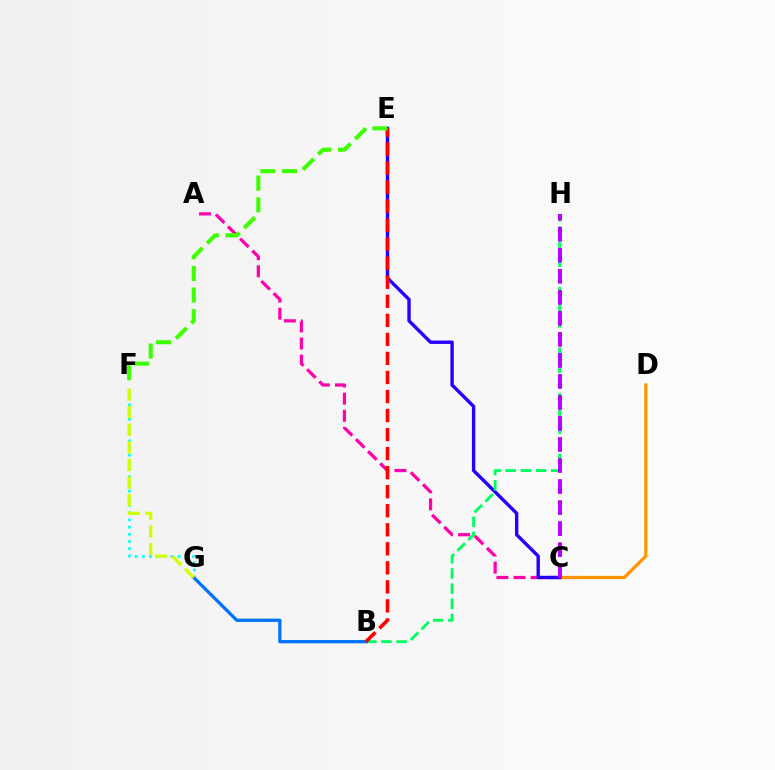{('A', 'C'): [{'color': '#ff00ac', 'line_style': 'dashed', 'thickness': 2.33}], ('F', 'G'): [{'color': '#00fff6', 'line_style': 'dotted', 'thickness': 1.95}, {'color': '#d1ff00', 'line_style': 'dashed', 'thickness': 2.39}], ('C', 'D'): [{'color': '#ff9400', 'line_style': 'solid', 'thickness': 2.34}], ('C', 'E'): [{'color': '#2500ff', 'line_style': 'solid', 'thickness': 2.44}], ('B', 'H'): [{'color': '#00ff5c', 'line_style': 'dashed', 'thickness': 2.06}], ('C', 'H'): [{'color': '#b900ff', 'line_style': 'dashed', 'thickness': 2.86}], ('B', 'G'): [{'color': '#0074ff', 'line_style': 'solid', 'thickness': 2.36}], ('B', 'E'): [{'color': '#ff0000', 'line_style': 'dashed', 'thickness': 2.59}], ('E', 'F'): [{'color': '#3dff00', 'line_style': 'dashed', 'thickness': 2.94}]}